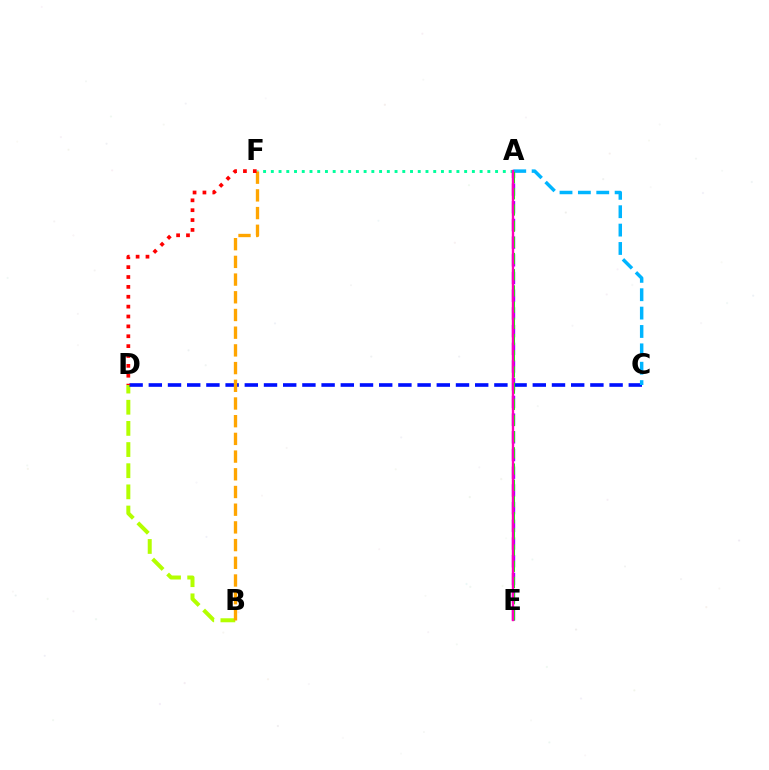{('A', 'E'): [{'color': '#9b00ff', 'line_style': 'dashed', 'thickness': 2.4}, {'color': '#08ff00', 'line_style': 'dashed', 'thickness': 2.2}, {'color': '#ff00bd', 'line_style': 'solid', 'thickness': 1.7}], ('B', 'D'): [{'color': '#b3ff00', 'line_style': 'dashed', 'thickness': 2.87}], ('A', 'F'): [{'color': '#00ff9d', 'line_style': 'dotted', 'thickness': 2.1}], ('C', 'D'): [{'color': '#0010ff', 'line_style': 'dashed', 'thickness': 2.61}], ('B', 'F'): [{'color': '#ffa500', 'line_style': 'dashed', 'thickness': 2.4}], ('A', 'C'): [{'color': '#00b5ff', 'line_style': 'dashed', 'thickness': 2.5}], ('D', 'F'): [{'color': '#ff0000', 'line_style': 'dotted', 'thickness': 2.68}]}